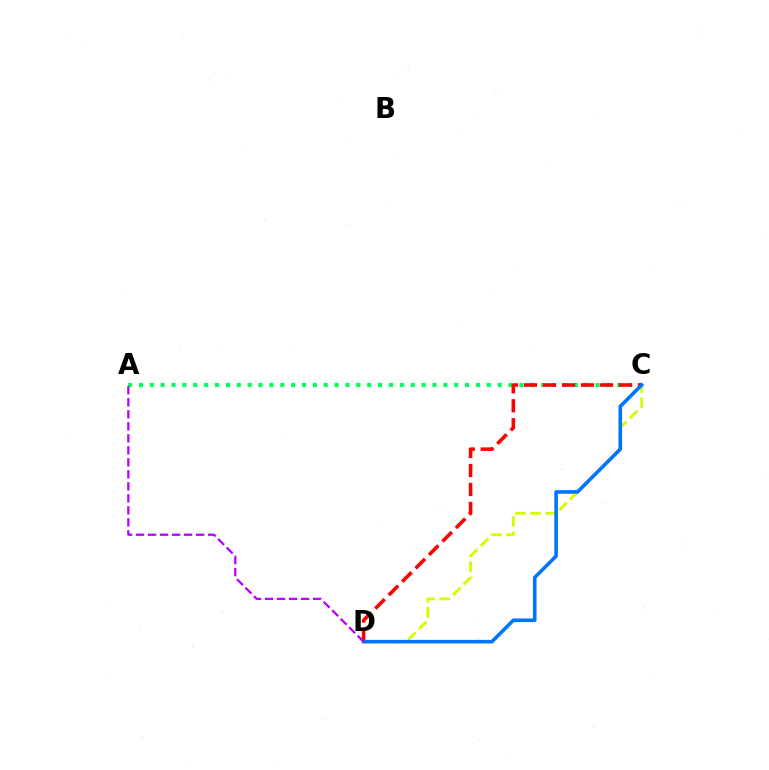{('C', 'D'): [{'color': '#d1ff00', 'line_style': 'dashed', 'thickness': 2.06}, {'color': '#ff0000', 'line_style': 'dashed', 'thickness': 2.58}, {'color': '#0074ff', 'line_style': 'solid', 'thickness': 2.59}], ('A', 'C'): [{'color': '#00ff5c', 'line_style': 'dotted', 'thickness': 2.95}], ('A', 'D'): [{'color': '#b900ff', 'line_style': 'dashed', 'thickness': 1.63}]}